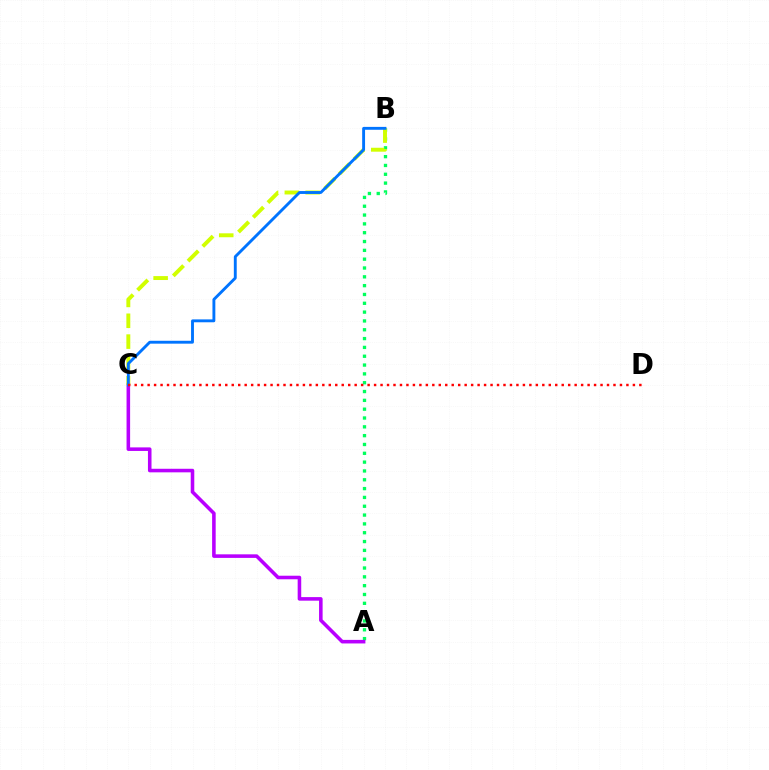{('A', 'B'): [{'color': '#00ff5c', 'line_style': 'dotted', 'thickness': 2.4}], ('A', 'C'): [{'color': '#b900ff', 'line_style': 'solid', 'thickness': 2.56}], ('B', 'C'): [{'color': '#d1ff00', 'line_style': 'dashed', 'thickness': 2.83}, {'color': '#0074ff', 'line_style': 'solid', 'thickness': 2.08}], ('C', 'D'): [{'color': '#ff0000', 'line_style': 'dotted', 'thickness': 1.76}]}